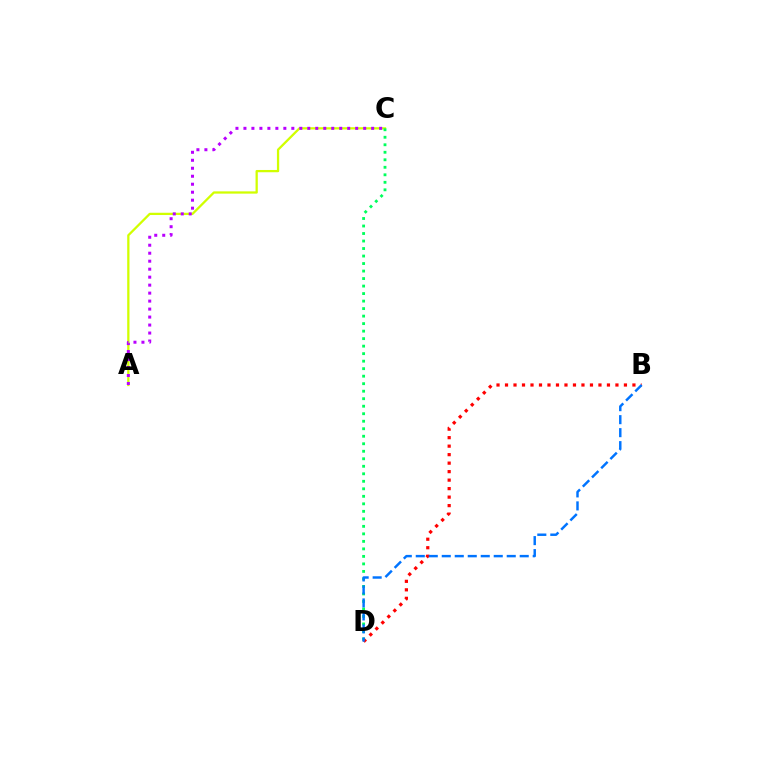{('A', 'C'): [{'color': '#d1ff00', 'line_style': 'solid', 'thickness': 1.63}, {'color': '#b900ff', 'line_style': 'dotted', 'thickness': 2.17}], ('C', 'D'): [{'color': '#00ff5c', 'line_style': 'dotted', 'thickness': 2.04}], ('B', 'D'): [{'color': '#ff0000', 'line_style': 'dotted', 'thickness': 2.31}, {'color': '#0074ff', 'line_style': 'dashed', 'thickness': 1.77}]}